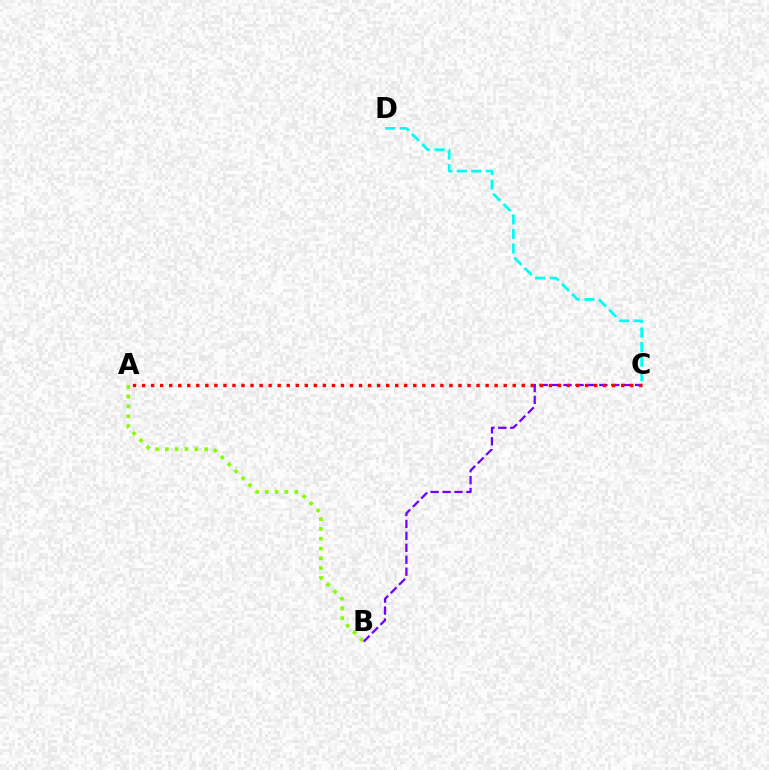{('B', 'C'): [{'color': '#7200ff', 'line_style': 'dashed', 'thickness': 1.62}], ('C', 'D'): [{'color': '#00fff6', 'line_style': 'dashed', 'thickness': 1.98}], ('A', 'C'): [{'color': '#ff0000', 'line_style': 'dotted', 'thickness': 2.46}], ('A', 'B'): [{'color': '#84ff00', 'line_style': 'dotted', 'thickness': 2.67}]}